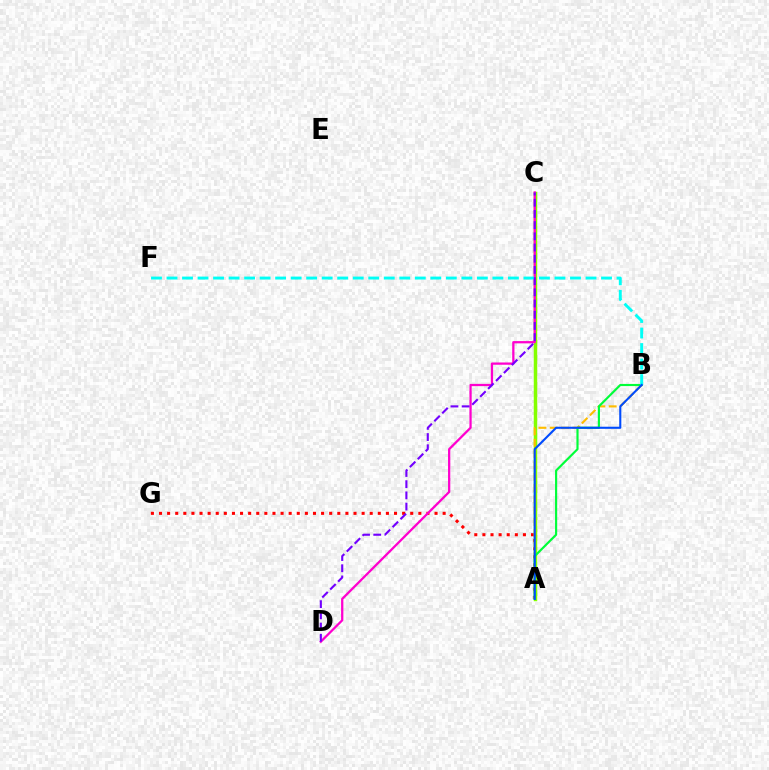{('A', 'G'): [{'color': '#ff0000', 'line_style': 'dotted', 'thickness': 2.2}], ('A', 'C'): [{'color': '#84ff00', 'line_style': 'solid', 'thickness': 2.51}], ('C', 'D'): [{'color': '#ff00cf', 'line_style': 'solid', 'thickness': 1.63}, {'color': '#7200ff', 'line_style': 'dashed', 'thickness': 1.52}], ('A', 'B'): [{'color': '#ffbd00', 'line_style': 'dashed', 'thickness': 1.54}, {'color': '#00ff39', 'line_style': 'solid', 'thickness': 1.56}, {'color': '#004bff', 'line_style': 'solid', 'thickness': 1.51}], ('B', 'F'): [{'color': '#00fff6', 'line_style': 'dashed', 'thickness': 2.11}]}